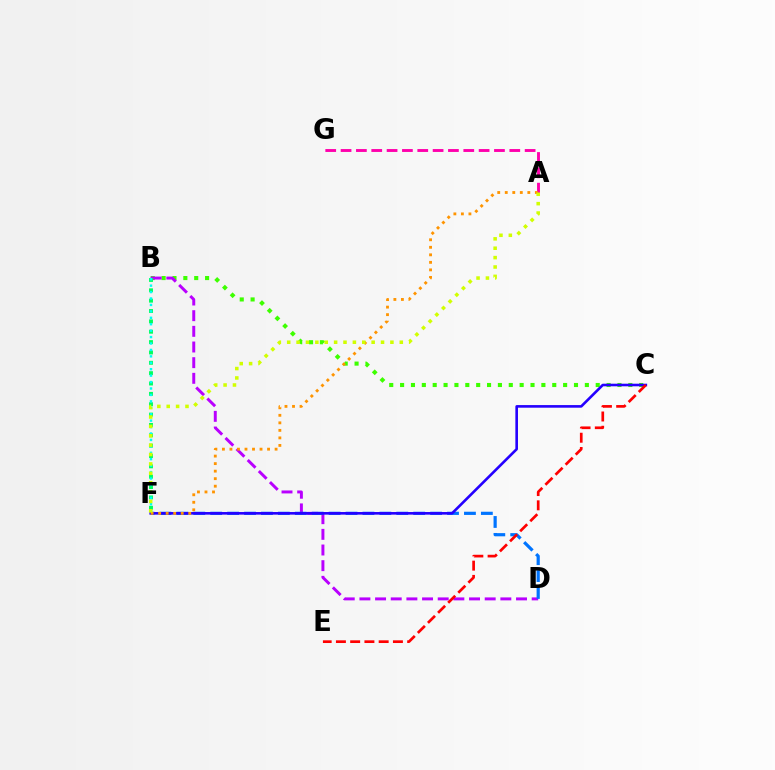{('B', 'C'): [{'color': '#3dff00', 'line_style': 'dotted', 'thickness': 2.95}], ('B', 'D'): [{'color': '#b900ff', 'line_style': 'dashed', 'thickness': 2.13}], ('D', 'F'): [{'color': '#0074ff', 'line_style': 'dashed', 'thickness': 2.3}], ('B', 'F'): [{'color': '#00ff5c', 'line_style': 'dotted', 'thickness': 2.81}, {'color': '#00fff6', 'line_style': 'dotted', 'thickness': 1.75}], ('A', 'G'): [{'color': '#ff00ac', 'line_style': 'dashed', 'thickness': 2.08}], ('C', 'F'): [{'color': '#2500ff', 'line_style': 'solid', 'thickness': 1.89}], ('A', 'F'): [{'color': '#ff9400', 'line_style': 'dotted', 'thickness': 2.04}, {'color': '#d1ff00', 'line_style': 'dotted', 'thickness': 2.55}], ('C', 'E'): [{'color': '#ff0000', 'line_style': 'dashed', 'thickness': 1.94}]}